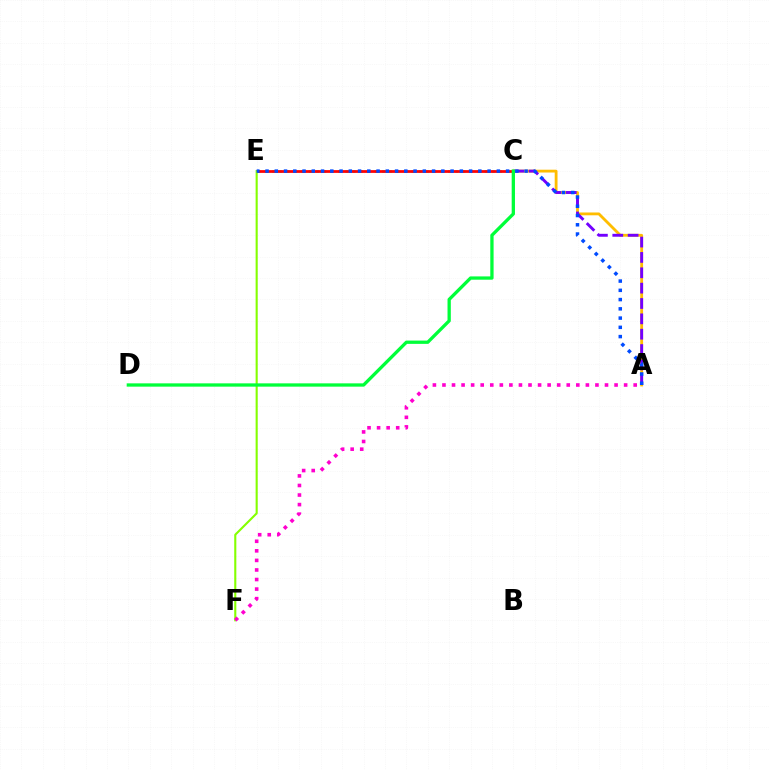{('C', 'E'): [{'color': '#00fff6', 'line_style': 'dotted', 'thickness': 1.99}, {'color': '#ff0000', 'line_style': 'solid', 'thickness': 1.99}], ('A', 'C'): [{'color': '#ffbd00', 'line_style': 'solid', 'thickness': 2.03}, {'color': '#7200ff', 'line_style': 'dashed', 'thickness': 2.09}], ('E', 'F'): [{'color': '#84ff00', 'line_style': 'solid', 'thickness': 1.52}], ('C', 'D'): [{'color': '#00ff39', 'line_style': 'solid', 'thickness': 2.37}], ('A', 'E'): [{'color': '#004bff', 'line_style': 'dotted', 'thickness': 2.51}], ('A', 'F'): [{'color': '#ff00cf', 'line_style': 'dotted', 'thickness': 2.6}]}